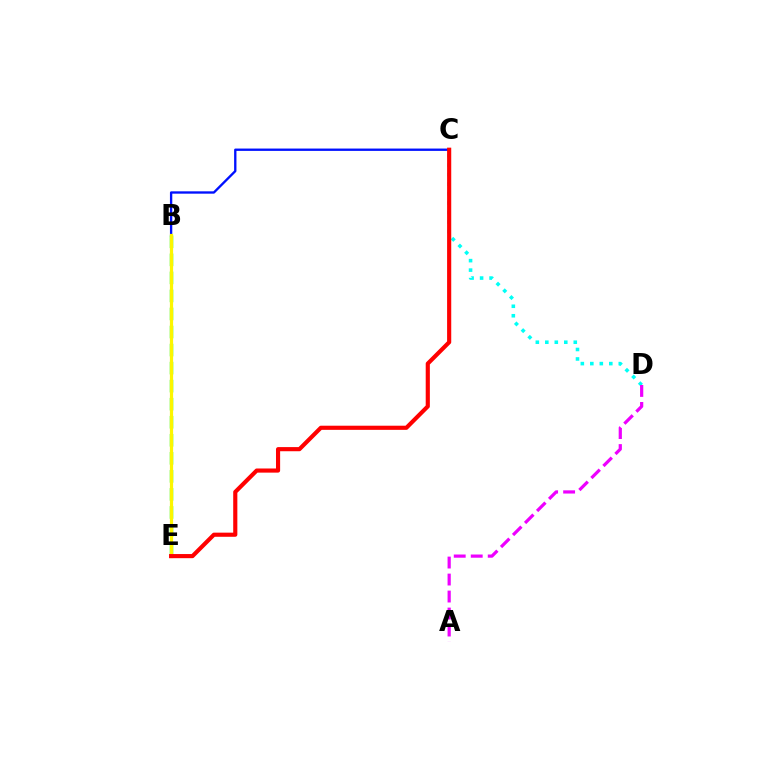{('B', 'E'): [{'color': '#08ff00', 'line_style': 'dashed', 'thickness': 2.45}, {'color': '#fcf500', 'line_style': 'solid', 'thickness': 2.31}], ('B', 'C'): [{'color': '#0010ff', 'line_style': 'solid', 'thickness': 1.68}], ('C', 'D'): [{'color': '#00fff6', 'line_style': 'dotted', 'thickness': 2.58}], ('C', 'E'): [{'color': '#ff0000', 'line_style': 'solid', 'thickness': 2.98}], ('A', 'D'): [{'color': '#ee00ff', 'line_style': 'dashed', 'thickness': 2.31}]}